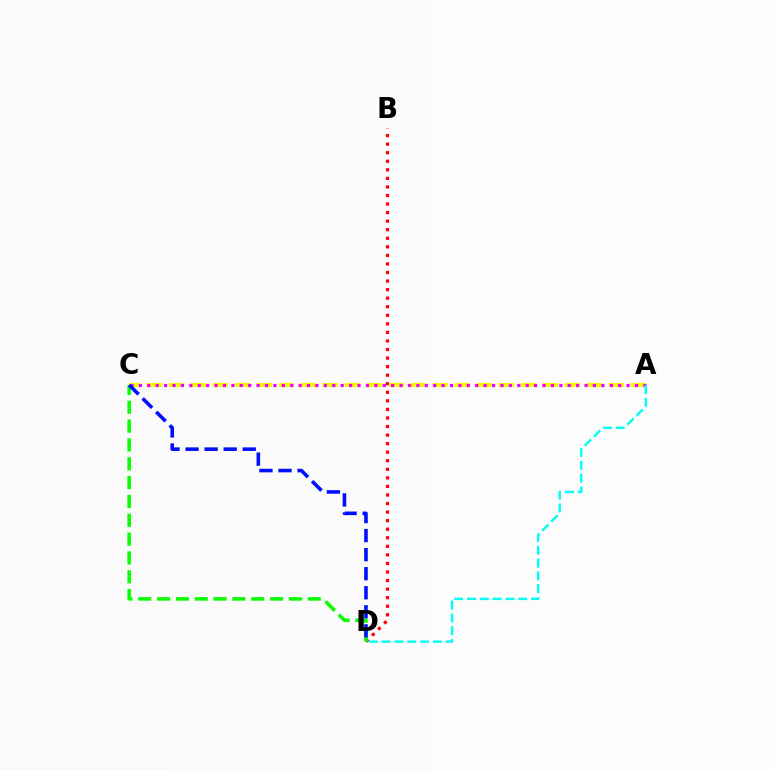{('B', 'D'): [{'color': '#ff0000', 'line_style': 'dotted', 'thickness': 2.32}], ('A', 'C'): [{'color': '#fcf500', 'line_style': 'dashed', 'thickness': 2.99}, {'color': '#ee00ff', 'line_style': 'dotted', 'thickness': 2.28}], ('C', 'D'): [{'color': '#08ff00', 'line_style': 'dashed', 'thickness': 2.56}, {'color': '#0010ff', 'line_style': 'dashed', 'thickness': 2.59}], ('A', 'D'): [{'color': '#00fff6', 'line_style': 'dashed', 'thickness': 1.74}]}